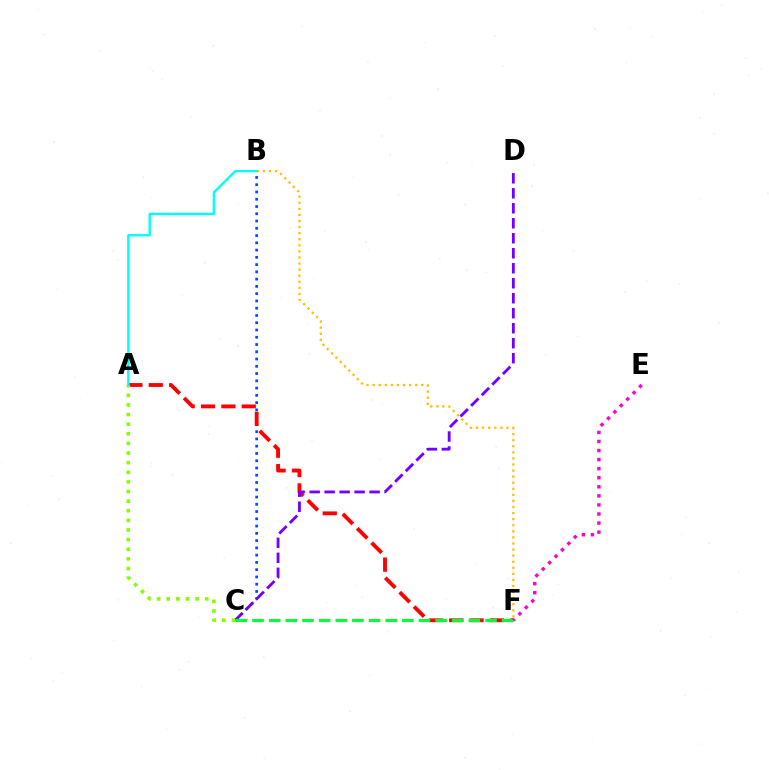{('B', 'C'): [{'color': '#004bff', 'line_style': 'dotted', 'thickness': 1.97}], ('A', 'F'): [{'color': '#ff0000', 'line_style': 'dashed', 'thickness': 2.77}], ('C', 'D'): [{'color': '#7200ff', 'line_style': 'dashed', 'thickness': 2.04}], ('C', 'F'): [{'color': '#00ff39', 'line_style': 'dashed', 'thickness': 2.26}], ('A', 'C'): [{'color': '#84ff00', 'line_style': 'dotted', 'thickness': 2.61}], ('E', 'F'): [{'color': '#ff00cf', 'line_style': 'dotted', 'thickness': 2.46}], ('B', 'F'): [{'color': '#ffbd00', 'line_style': 'dotted', 'thickness': 1.65}], ('A', 'B'): [{'color': '#00fff6', 'line_style': 'solid', 'thickness': 1.72}]}